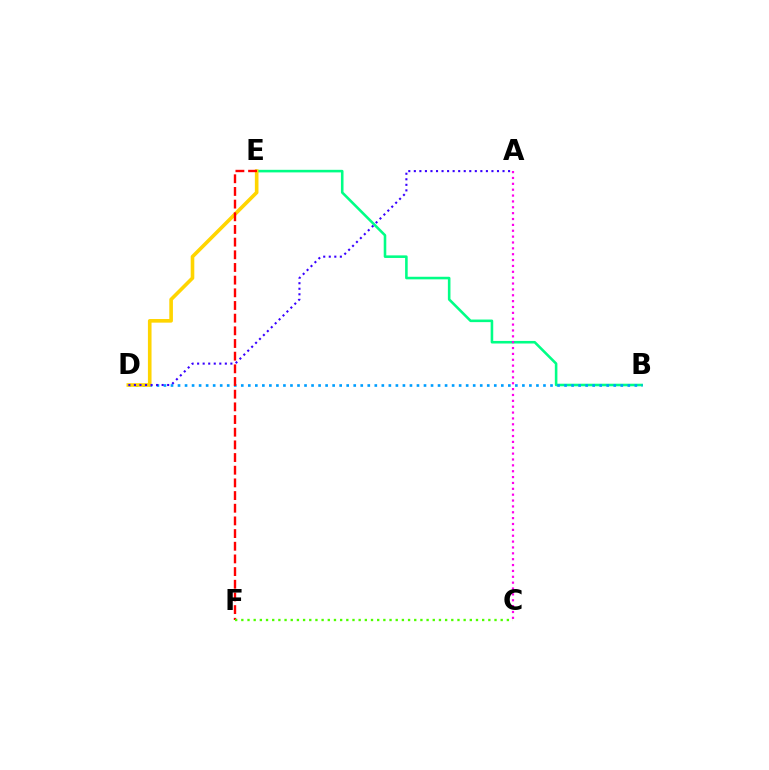{('B', 'E'): [{'color': '#00ff86', 'line_style': 'solid', 'thickness': 1.86}], ('B', 'D'): [{'color': '#009eff', 'line_style': 'dotted', 'thickness': 1.91}], ('D', 'E'): [{'color': '#ffd500', 'line_style': 'solid', 'thickness': 2.61}], ('A', 'C'): [{'color': '#ff00ed', 'line_style': 'dotted', 'thickness': 1.59}], ('E', 'F'): [{'color': '#ff0000', 'line_style': 'dashed', 'thickness': 1.72}], ('A', 'D'): [{'color': '#3700ff', 'line_style': 'dotted', 'thickness': 1.51}], ('C', 'F'): [{'color': '#4fff00', 'line_style': 'dotted', 'thickness': 1.68}]}